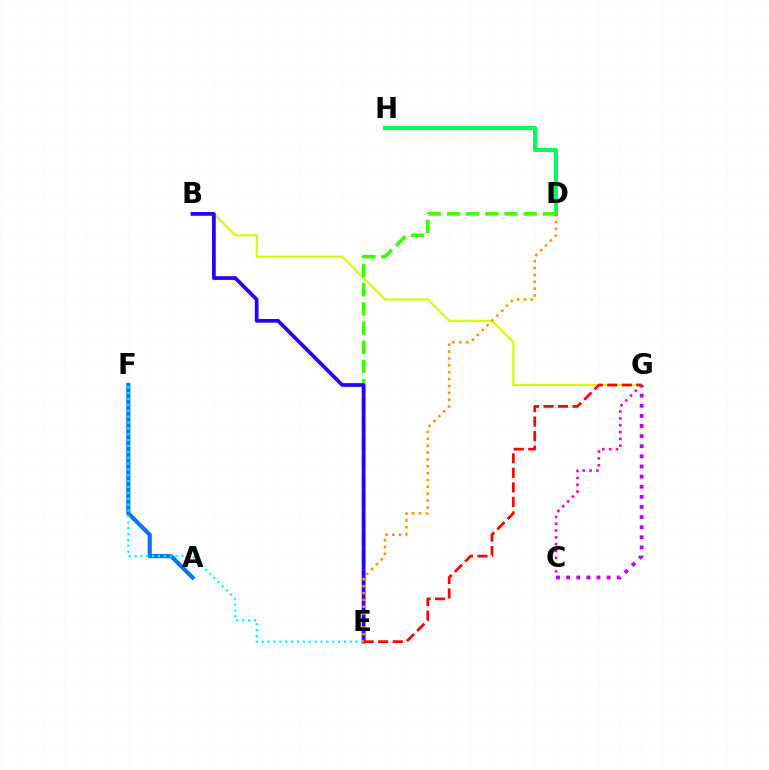{('B', 'G'): [{'color': '#d1ff00', 'line_style': 'solid', 'thickness': 1.53}], ('D', 'H'): [{'color': '#00ff5c', 'line_style': 'solid', 'thickness': 2.9}], ('D', 'E'): [{'color': '#3dff00', 'line_style': 'dashed', 'thickness': 2.6}, {'color': '#ff9400', 'line_style': 'dotted', 'thickness': 1.86}], ('A', 'F'): [{'color': '#0074ff', 'line_style': 'solid', 'thickness': 2.99}], ('B', 'E'): [{'color': '#2500ff', 'line_style': 'solid', 'thickness': 2.68}], ('E', 'F'): [{'color': '#00fff6', 'line_style': 'dotted', 'thickness': 1.59}], ('E', 'G'): [{'color': '#ff0000', 'line_style': 'dashed', 'thickness': 1.97}], ('C', 'G'): [{'color': '#ff00ac', 'line_style': 'dotted', 'thickness': 1.85}, {'color': '#b900ff', 'line_style': 'dotted', 'thickness': 2.75}]}